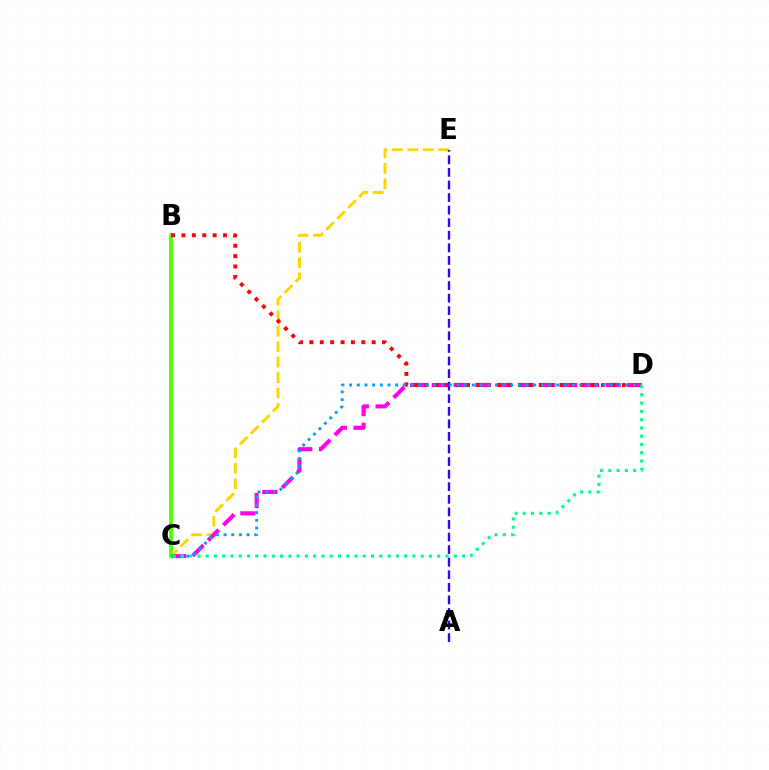{('C', 'E'): [{'color': '#ffd500', 'line_style': 'dashed', 'thickness': 2.1}], ('C', 'D'): [{'color': '#ff00ed', 'line_style': 'dashed', 'thickness': 2.95}, {'color': '#009eff', 'line_style': 'dotted', 'thickness': 2.08}, {'color': '#00ff86', 'line_style': 'dotted', 'thickness': 2.25}], ('B', 'C'): [{'color': '#4fff00', 'line_style': 'solid', 'thickness': 2.73}], ('B', 'D'): [{'color': '#ff0000', 'line_style': 'dotted', 'thickness': 2.82}], ('A', 'E'): [{'color': '#3700ff', 'line_style': 'dashed', 'thickness': 1.71}]}